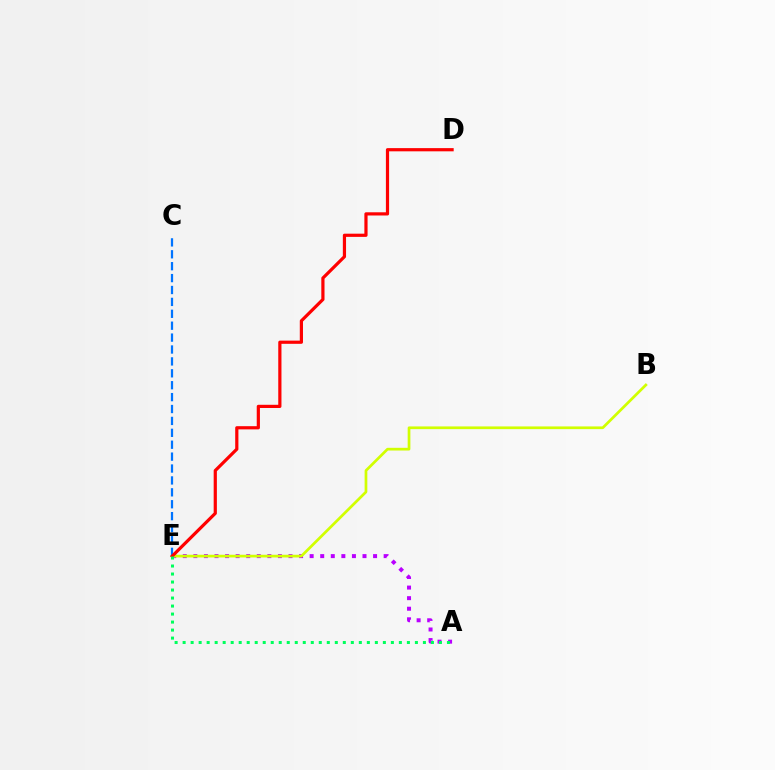{('A', 'E'): [{'color': '#b900ff', 'line_style': 'dotted', 'thickness': 2.87}, {'color': '#00ff5c', 'line_style': 'dotted', 'thickness': 2.18}], ('B', 'E'): [{'color': '#d1ff00', 'line_style': 'solid', 'thickness': 1.95}], ('C', 'E'): [{'color': '#0074ff', 'line_style': 'dashed', 'thickness': 1.62}], ('D', 'E'): [{'color': '#ff0000', 'line_style': 'solid', 'thickness': 2.3}]}